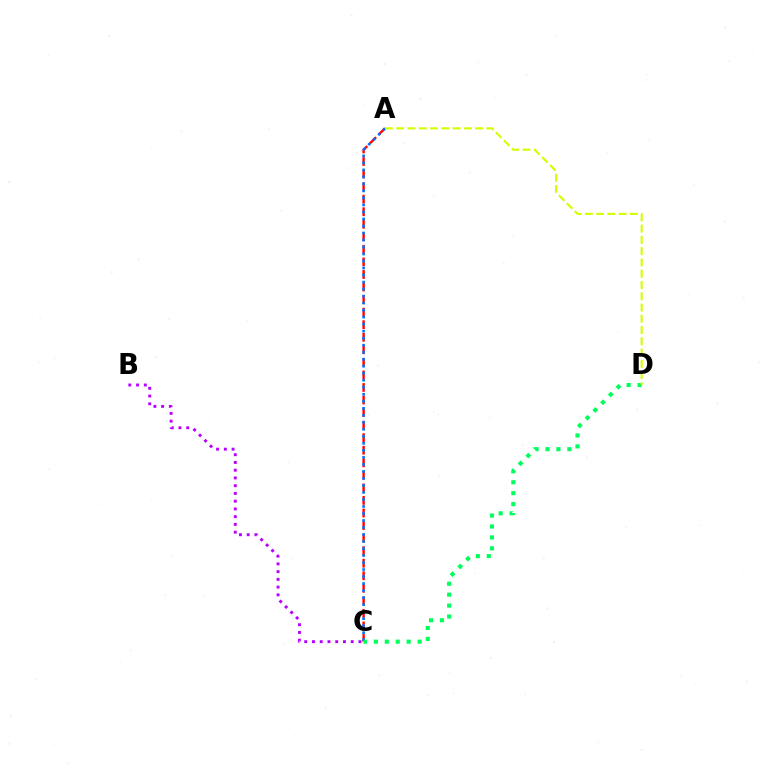{('A', 'C'): [{'color': '#ff0000', 'line_style': 'dashed', 'thickness': 1.71}, {'color': '#0074ff', 'line_style': 'dotted', 'thickness': 1.91}], ('C', 'D'): [{'color': '#00ff5c', 'line_style': 'dotted', 'thickness': 2.97}], ('A', 'D'): [{'color': '#d1ff00', 'line_style': 'dashed', 'thickness': 1.53}], ('B', 'C'): [{'color': '#b900ff', 'line_style': 'dotted', 'thickness': 2.1}]}